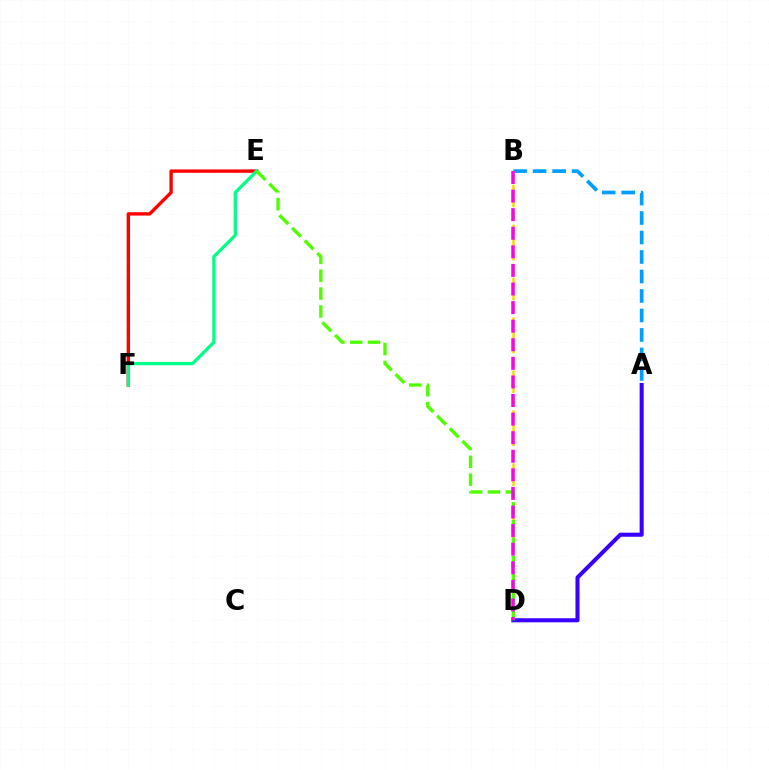{('E', 'F'): [{'color': '#ff0000', 'line_style': 'solid', 'thickness': 2.43}, {'color': '#00ff86', 'line_style': 'solid', 'thickness': 2.35}], ('A', 'B'): [{'color': '#009eff', 'line_style': 'dashed', 'thickness': 2.65}], ('A', 'D'): [{'color': '#3700ff', 'line_style': 'solid', 'thickness': 2.92}], ('B', 'D'): [{'color': '#ffd500', 'line_style': 'dashed', 'thickness': 1.8}, {'color': '#ff00ed', 'line_style': 'dashed', 'thickness': 2.52}], ('D', 'E'): [{'color': '#4fff00', 'line_style': 'dashed', 'thickness': 2.43}]}